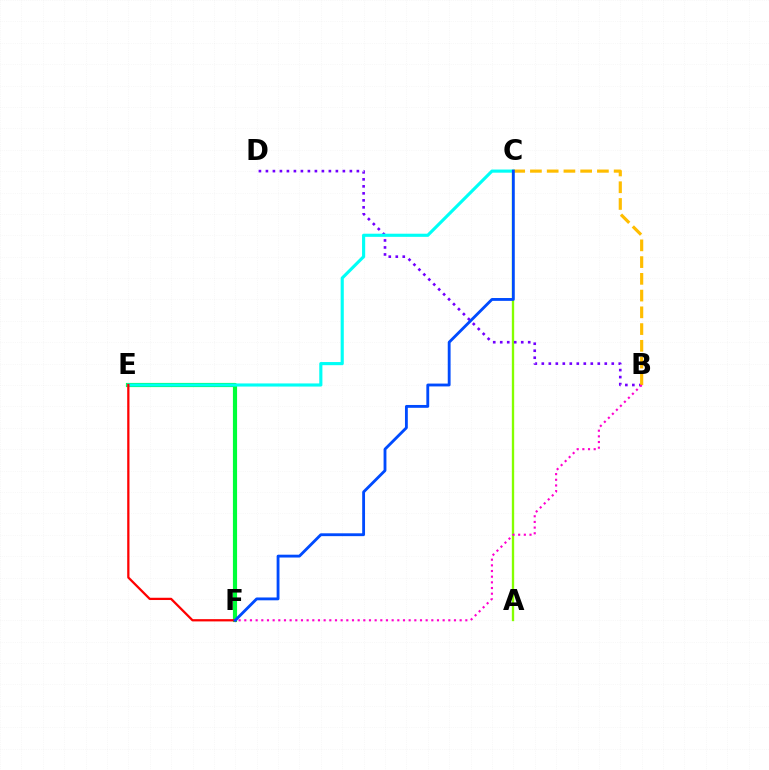{('E', 'F'): [{'color': '#00ff39', 'line_style': 'solid', 'thickness': 3.0}, {'color': '#ff0000', 'line_style': 'solid', 'thickness': 1.63}], ('A', 'C'): [{'color': '#84ff00', 'line_style': 'solid', 'thickness': 1.68}], ('B', 'D'): [{'color': '#7200ff', 'line_style': 'dotted', 'thickness': 1.9}], ('C', 'E'): [{'color': '#00fff6', 'line_style': 'solid', 'thickness': 2.26}], ('B', 'C'): [{'color': '#ffbd00', 'line_style': 'dashed', 'thickness': 2.27}], ('B', 'F'): [{'color': '#ff00cf', 'line_style': 'dotted', 'thickness': 1.54}], ('C', 'F'): [{'color': '#004bff', 'line_style': 'solid', 'thickness': 2.05}]}